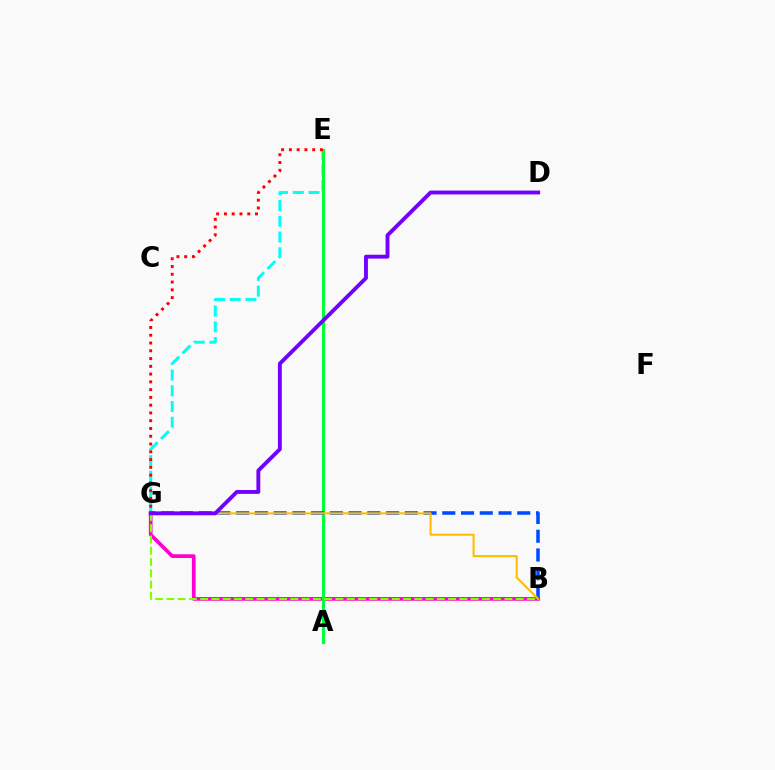{('E', 'G'): [{'color': '#00fff6', 'line_style': 'dashed', 'thickness': 2.14}, {'color': '#ff0000', 'line_style': 'dotted', 'thickness': 2.11}], ('B', 'G'): [{'color': '#ff00cf', 'line_style': 'solid', 'thickness': 2.67}, {'color': '#84ff00', 'line_style': 'dashed', 'thickness': 1.53}, {'color': '#004bff', 'line_style': 'dashed', 'thickness': 2.55}, {'color': '#ffbd00', 'line_style': 'solid', 'thickness': 1.51}], ('A', 'E'): [{'color': '#00ff39', 'line_style': 'solid', 'thickness': 2.23}], ('D', 'G'): [{'color': '#7200ff', 'line_style': 'solid', 'thickness': 2.78}]}